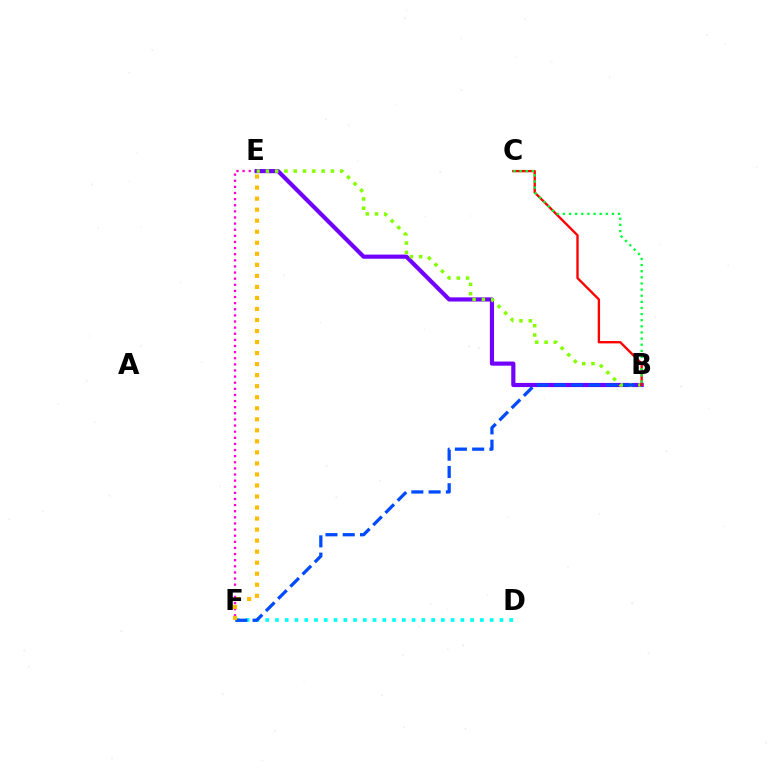{('D', 'F'): [{'color': '#00fff6', 'line_style': 'dotted', 'thickness': 2.65}], ('E', 'F'): [{'color': '#ff00cf', 'line_style': 'dotted', 'thickness': 1.66}, {'color': '#ffbd00', 'line_style': 'dotted', 'thickness': 3.0}], ('B', 'E'): [{'color': '#7200ff', 'line_style': 'solid', 'thickness': 2.99}, {'color': '#84ff00', 'line_style': 'dotted', 'thickness': 2.53}], ('B', 'F'): [{'color': '#004bff', 'line_style': 'dashed', 'thickness': 2.35}], ('B', 'C'): [{'color': '#ff0000', 'line_style': 'solid', 'thickness': 1.69}, {'color': '#00ff39', 'line_style': 'dotted', 'thickness': 1.66}]}